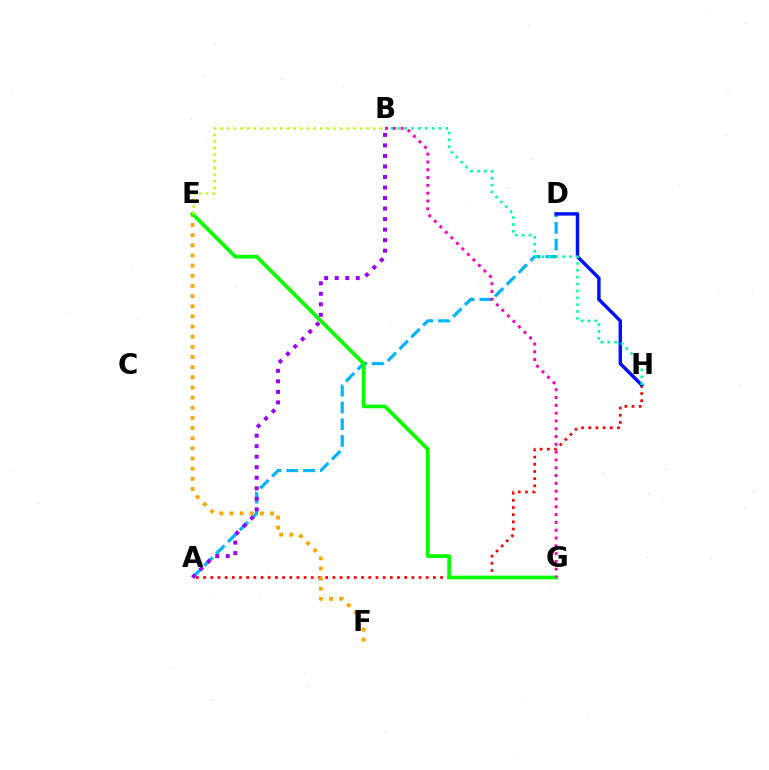{('A', 'H'): [{'color': '#ff0000', 'line_style': 'dotted', 'thickness': 1.95}], ('A', 'D'): [{'color': '#00b5ff', 'line_style': 'dashed', 'thickness': 2.28}], ('D', 'H'): [{'color': '#0010ff', 'line_style': 'solid', 'thickness': 2.48}], ('B', 'H'): [{'color': '#00ff9d', 'line_style': 'dotted', 'thickness': 1.87}], ('E', 'F'): [{'color': '#ffa500', 'line_style': 'dotted', 'thickness': 2.76}], ('A', 'B'): [{'color': '#9b00ff', 'line_style': 'dotted', 'thickness': 2.86}], ('E', 'G'): [{'color': '#08ff00', 'line_style': 'solid', 'thickness': 2.68}], ('B', 'E'): [{'color': '#b3ff00', 'line_style': 'dotted', 'thickness': 1.8}], ('B', 'G'): [{'color': '#ff00bd', 'line_style': 'dotted', 'thickness': 2.12}]}